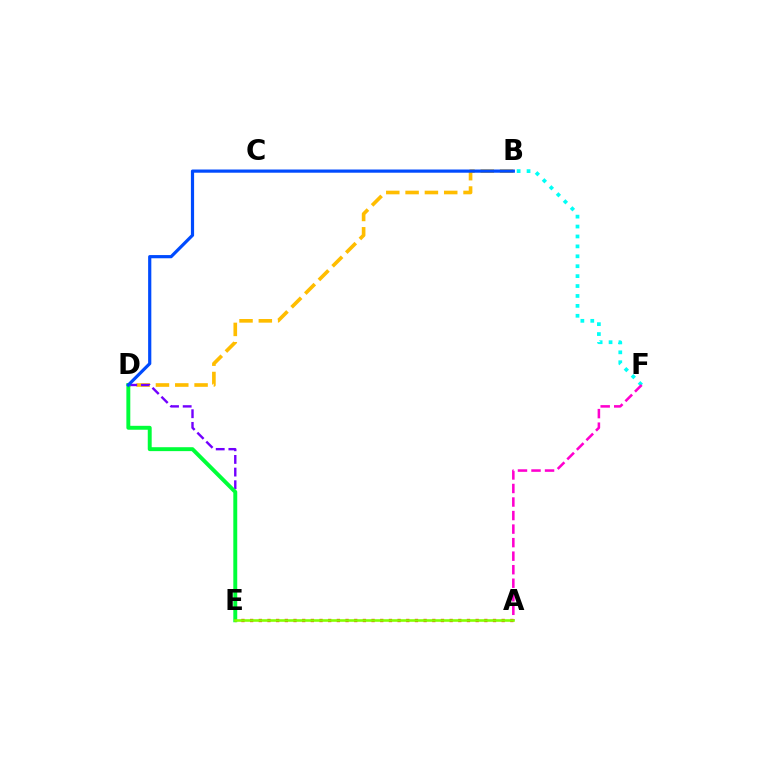{('B', 'D'): [{'color': '#ffbd00', 'line_style': 'dashed', 'thickness': 2.62}, {'color': '#004bff', 'line_style': 'solid', 'thickness': 2.3}], ('B', 'F'): [{'color': '#00fff6', 'line_style': 'dotted', 'thickness': 2.69}], ('D', 'E'): [{'color': '#7200ff', 'line_style': 'dashed', 'thickness': 1.72}, {'color': '#00ff39', 'line_style': 'solid', 'thickness': 2.82}], ('A', 'F'): [{'color': '#ff00cf', 'line_style': 'dashed', 'thickness': 1.84}], ('A', 'E'): [{'color': '#ff0000', 'line_style': 'dotted', 'thickness': 2.36}, {'color': '#84ff00', 'line_style': 'solid', 'thickness': 1.87}]}